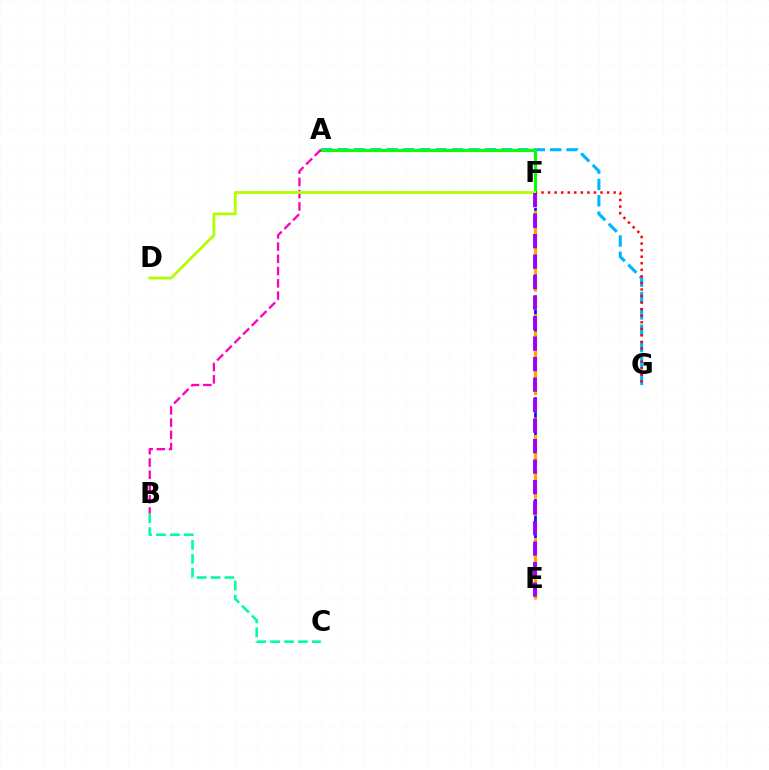{('A', 'G'): [{'color': '#00b5ff', 'line_style': 'dashed', 'thickness': 2.22}], ('A', 'F'): [{'color': '#08ff00', 'line_style': 'solid', 'thickness': 2.24}], ('B', 'C'): [{'color': '#00ff9d', 'line_style': 'dashed', 'thickness': 1.89}], ('E', 'F'): [{'color': '#0010ff', 'line_style': 'dashed', 'thickness': 1.98}, {'color': '#ffa500', 'line_style': 'dashed', 'thickness': 2.34}, {'color': '#9b00ff', 'line_style': 'dashed', 'thickness': 2.78}], ('A', 'B'): [{'color': '#ff00bd', 'line_style': 'dashed', 'thickness': 1.66}], ('F', 'G'): [{'color': '#ff0000', 'line_style': 'dotted', 'thickness': 1.78}], ('D', 'F'): [{'color': '#b3ff00', 'line_style': 'solid', 'thickness': 2.03}]}